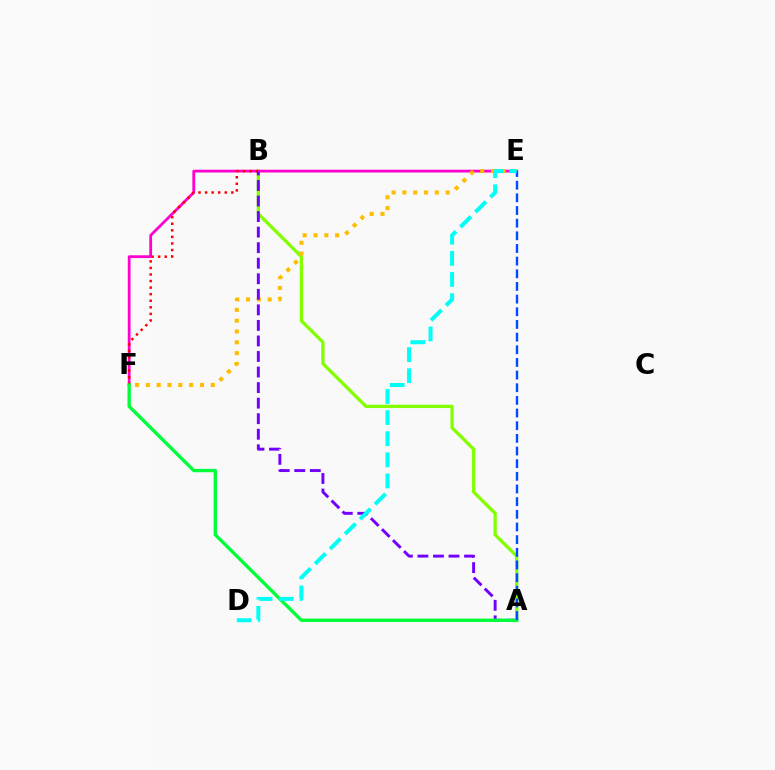{('A', 'B'): [{'color': '#84ff00', 'line_style': 'solid', 'thickness': 2.37}, {'color': '#7200ff', 'line_style': 'dashed', 'thickness': 2.11}], ('E', 'F'): [{'color': '#ff00cf', 'line_style': 'solid', 'thickness': 2.0}, {'color': '#ffbd00', 'line_style': 'dotted', 'thickness': 2.94}], ('B', 'F'): [{'color': '#ff0000', 'line_style': 'dotted', 'thickness': 1.78}], ('A', 'F'): [{'color': '#00ff39', 'line_style': 'solid', 'thickness': 2.41}], ('A', 'E'): [{'color': '#004bff', 'line_style': 'dashed', 'thickness': 1.72}], ('D', 'E'): [{'color': '#00fff6', 'line_style': 'dashed', 'thickness': 2.87}]}